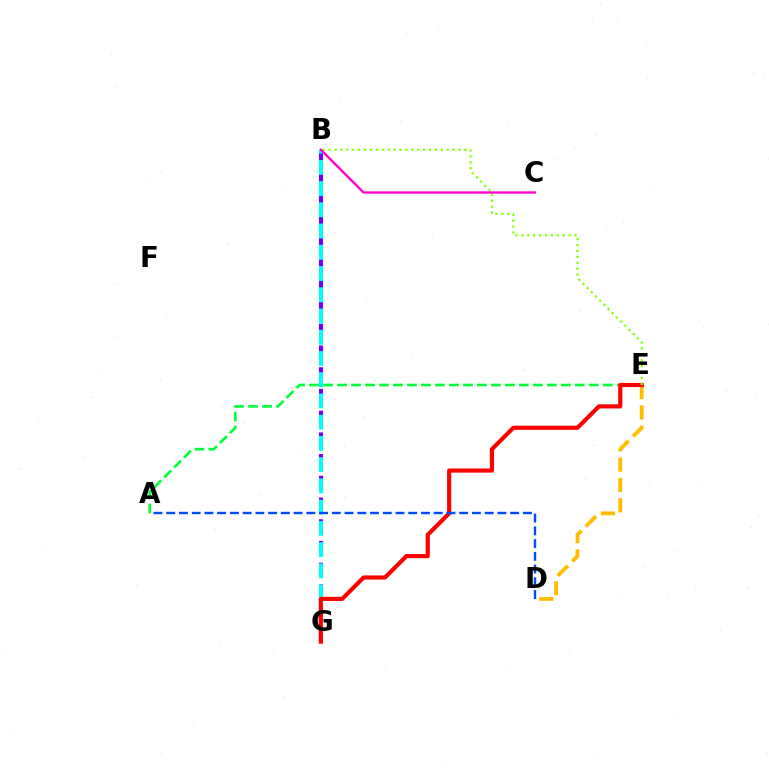{('B', 'G'): [{'color': '#7200ff', 'line_style': 'dashed', 'thickness': 2.95}, {'color': '#00fff6', 'line_style': 'dashed', 'thickness': 2.89}], ('A', 'E'): [{'color': '#00ff39', 'line_style': 'dashed', 'thickness': 1.9}], ('D', 'E'): [{'color': '#ffbd00', 'line_style': 'dashed', 'thickness': 2.76}], ('E', 'G'): [{'color': '#ff0000', 'line_style': 'solid', 'thickness': 2.99}], ('B', 'E'): [{'color': '#84ff00', 'line_style': 'dotted', 'thickness': 1.6}], ('A', 'D'): [{'color': '#004bff', 'line_style': 'dashed', 'thickness': 1.73}], ('B', 'C'): [{'color': '#ff00cf', 'line_style': 'solid', 'thickness': 1.68}]}